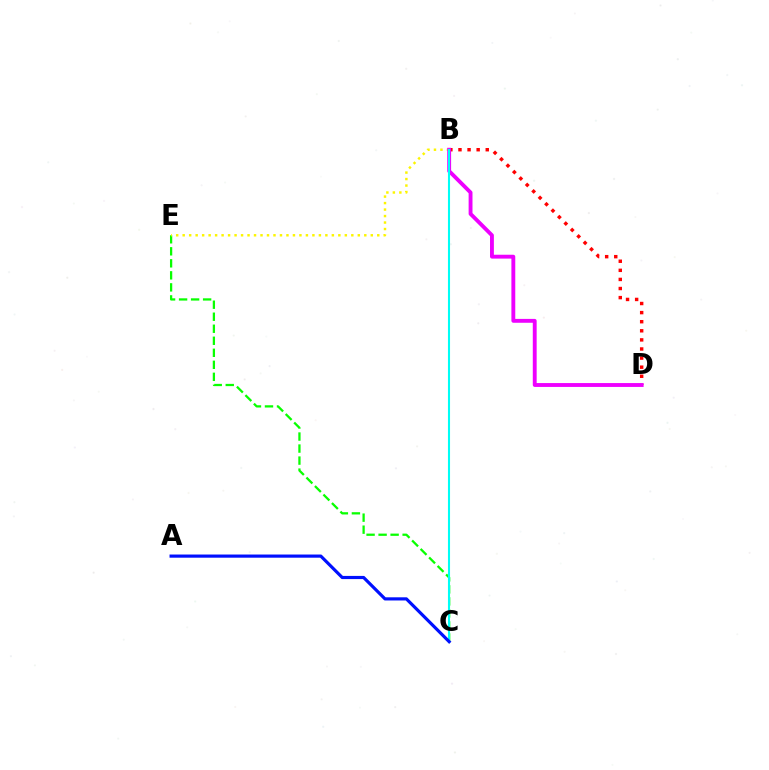{('C', 'E'): [{'color': '#08ff00', 'line_style': 'dashed', 'thickness': 1.63}], ('B', 'D'): [{'color': '#ff0000', 'line_style': 'dotted', 'thickness': 2.47}, {'color': '#ee00ff', 'line_style': 'solid', 'thickness': 2.79}], ('B', 'E'): [{'color': '#fcf500', 'line_style': 'dotted', 'thickness': 1.76}], ('B', 'C'): [{'color': '#00fff6', 'line_style': 'solid', 'thickness': 1.5}], ('A', 'C'): [{'color': '#0010ff', 'line_style': 'solid', 'thickness': 2.28}]}